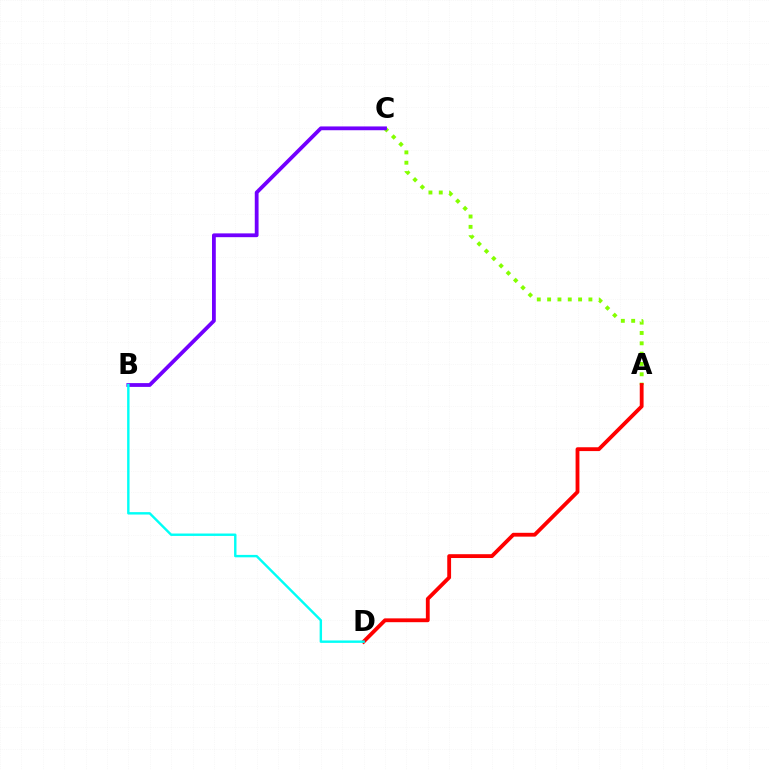{('A', 'C'): [{'color': '#84ff00', 'line_style': 'dotted', 'thickness': 2.8}], ('A', 'D'): [{'color': '#ff0000', 'line_style': 'solid', 'thickness': 2.76}], ('B', 'C'): [{'color': '#7200ff', 'line_style': 'solid', 'thickness': 2.73}], ('B', 'D'): [{'color': '#00fff6', 'line_style': 'solid', 'thickness': 1.74}]}